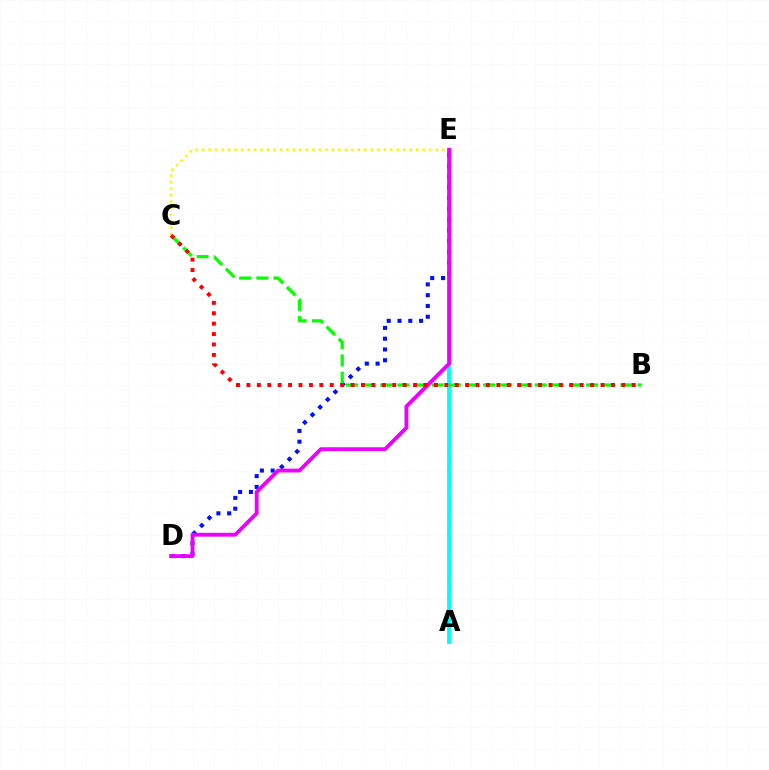{('A', 'E'): [{'color': '#00fff6', 'line_style': 'solid', 'thickness': 2.79}], ('D', 'E'): [{'color': '#0010ff', 'line_style': 'dotted', 'thickness': 2.93}, {'color': '#ee00ff', 'line_style': 'solid', 'thickness': 2.76}], ('C', 'E'): [{'color': '#fcf500', 'line_style': 'dotted', 'thickness': 1.76}], ('B', 'C'): [{'color': '#08ff00', 'line_style': 'dashed', 'thickness': 2.33}, {'color': '#ff0000', 'line_style': 'dotted', 'thickness': 2.83}]}